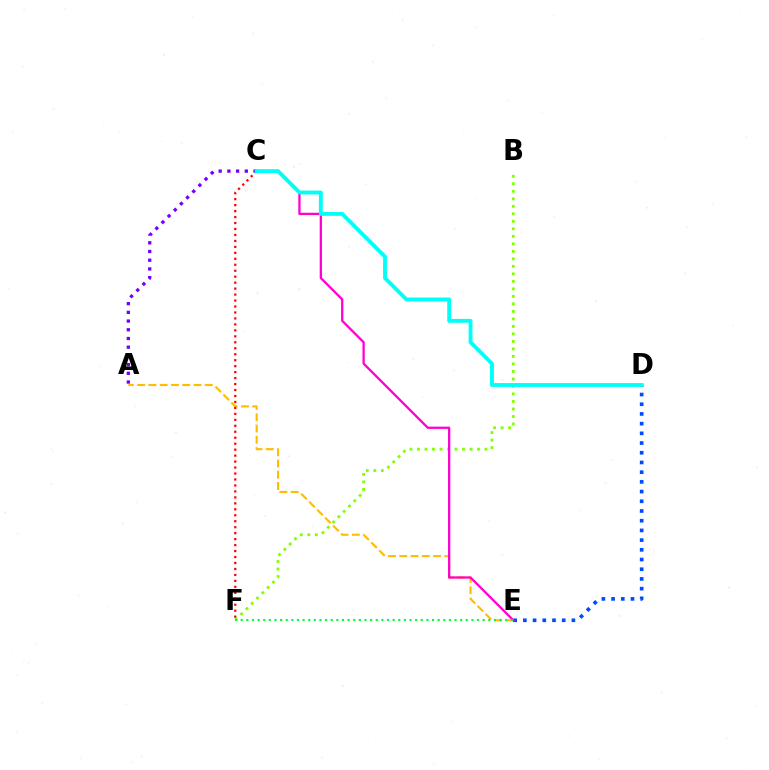{('B', 'F'): [{'color': '#84ff00', 'line_style': 'dotted', 'thickness': 2.04}], ('D', 'E'): [{'color': '#004bff', 'line_style': 'dotted', 'thickness': 2.64}], ('A', 'E'): [{'color': '#ffbd00', 'line_style': 'dashed', 'thickness': 1.53}], ('C', 'E'): [{'color': '#ff00cf', 'line_style': 'solid', 'thickness': 1.64}], ('C', 'F'): [{'color': '#ff0000', 'line_style': 'dotted', 'thickness': 1.62}], ('A', 'C'): [{'color': '#7200ff', 'line_style': 'dotted', 'thickness': 2.37}], ('E', 'F'): [{'color': '#00ff39', 'line_style': 'dotted', 'thickness': 1.53}], ('C', 'D'): [{'color': '#00fff6', 'line_style': 'solid', 'thickness': 2.78}]}